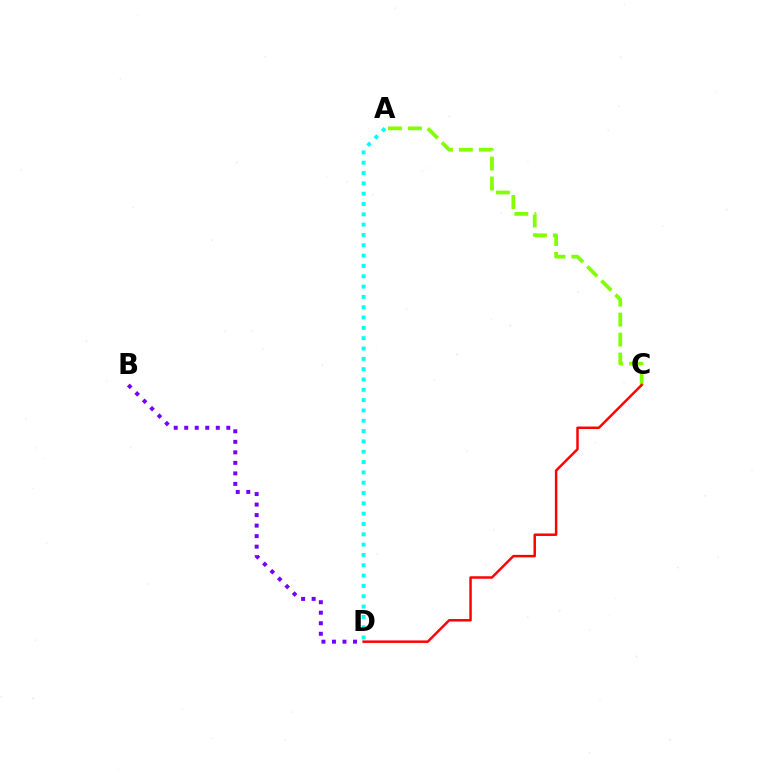{('B', 'D'): [{'color': '#7200ff', 'line_style': 'dotted', 'thickness': 2.86}], ('A', 'C'): [{'color': '#84ff00', 'line_style': 'dashed', 'thickness': 2.71}], ('C', 'D'): [{'color': '#ff0000', 'line_style': 'solid', 'thickness': 1.78}], ('A', 'D'): [{'color': '#00fff6', 'line_style': 'dotted', 'thickness': 2.8}]}